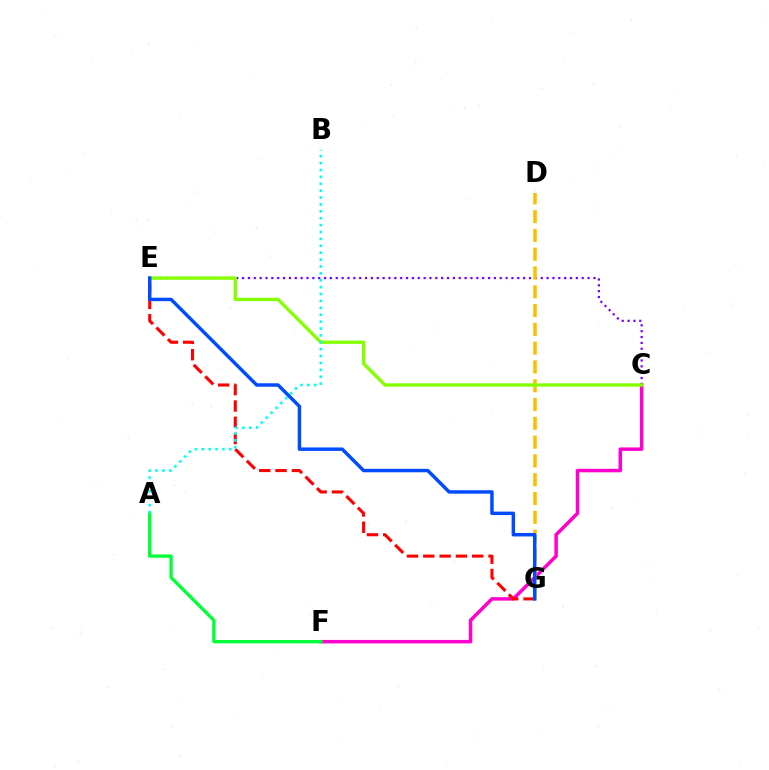{('C', 'E'): [{'color': '#7200ff', 'line_style': 'dotted', 'thickness': 1.59}, {'color': '#84ff00', 'line_style': 'solid', 'thickness': 2.41}], ('C', 'F'): [{'color': '#ff00cf', 'line_style': 'solid', 'thickness': 2.51}], ('D', 'G'): [{'color': '#ffbd00', 'line_style': 'dashed', 'thickness': 2.55}], ('E', 'G'): [{'color': '#ff0000', 'line_style': 'dashed', 'thickness': 2.22}, {'color': '#004bff', 'line_style': 'solid', 'thickness': 2.49}], ('A', 'F'): [{'color': '#00ff39', 'line_style': 'solid', 'thickness': 2.39}], ('A', 'B'): [{'color': '#00fff6', 'line_style': 'dotted', 'thickness': 1.87}]}